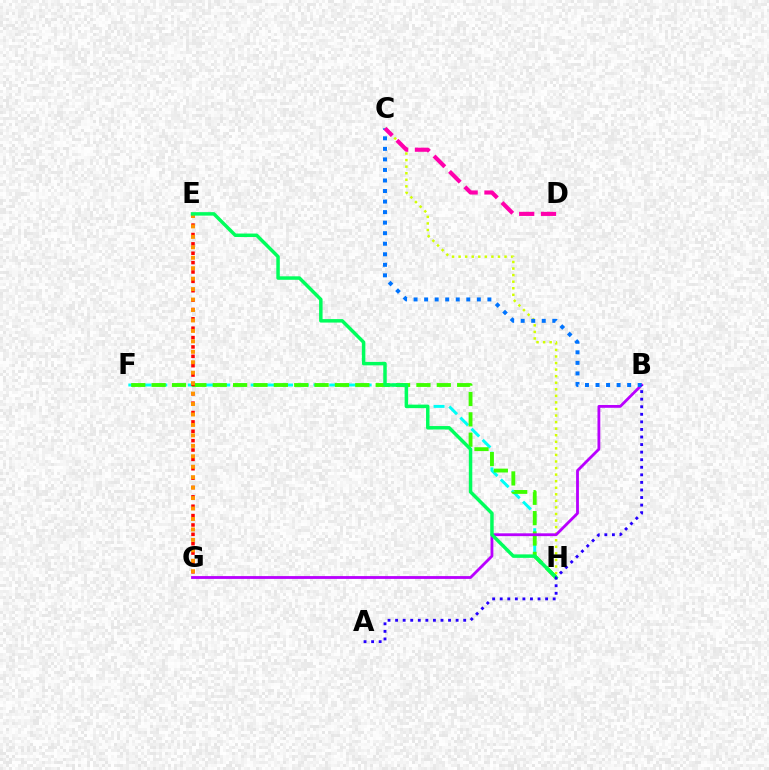{('C', 'H'): [{'color': '#d1ff00', 'line_style': 'dotted', 'thickness': 1.78}], ('F', 'H'): [{'color': '#00fff6', 'line_style': 'dashed', 'thickness': 2.14}, {'color': '#3dff00', 'line_style': 'dashed', 'thickness': 2.77}], ('E', 'G'): [{'color': '#ff0000', 'line_style': 'dotted', 'thickness': 2.55}, {'color': '#ff9400', 'line_style': 'dotted', 'thickness': 2.84}], ('B', 'G'): [{'color': '#b900ff', 'line_style': 'solid', 'thickness': 2.02}], ('E', 'H'): [{'color': '#00ff5c', 'line_style': 'solid', 'thickness': 2.5}], ('B', 'C'): [{'color': '#0074ff', 'line_style': 'dotted', 'thickness': 2.86}], ('C', 'D'): [{'color': '#ff00ac', 'line_style': 'dashed', 'thickness': 2.96}], ('A', 'B'): [{'color': '#2500ff', 'line_style': 'dotted', 'thickness': 2.06}]}